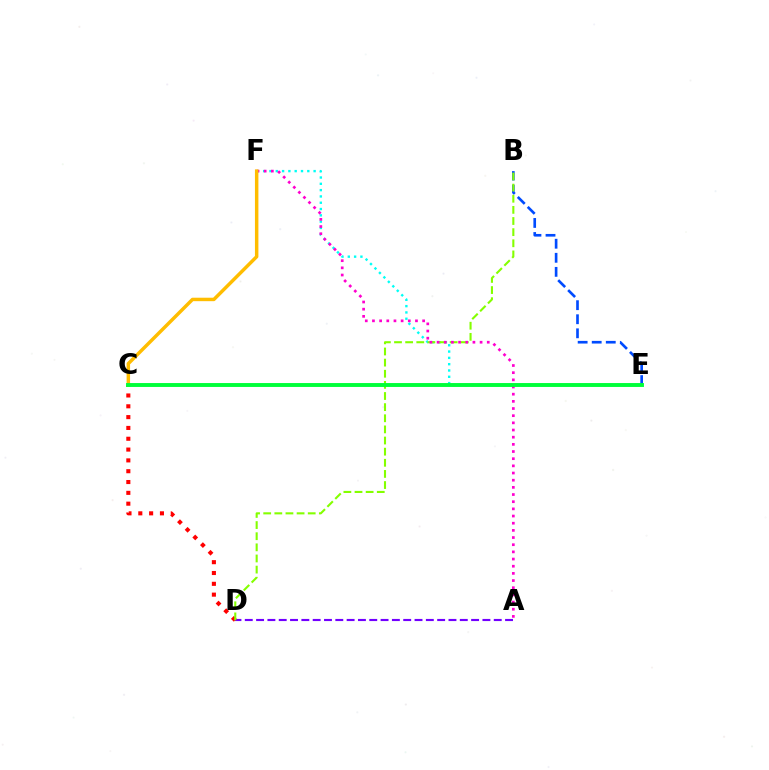{('A', 'D'): [{'color': '#7200ff', 'line_style': 'dashed', 'thickness': 1.54}], ('E', 'F'): [{'color': '#00fff6', 'line_style': 'dotted', 'thickness': 1.71}], ('C', 'D'): [{'color': '#ff0000', 'line_style': 'dotted', 'thickness': 2.94}], ('B', 'E'): [{'color': '#004bff', 'line_style': 'dashed', 'thickness': 1.91}], ('B', 'D'): [{'color': '#84ff00', 'line_style': 'dashed', 'thickness': 1.51}], ('A', 'F'): [{'color': '#ff00cf', 'line_style': 'dotted', 'thickness': 1.95}], ('C', 'F'): [{'color': '#ffbd00', 'line_style': 'solid', 'thickness': 2.49}], ('C', 'E'): [{'color': '#00ff39', 'line_style': 'solid', 'thickness': 2.81}]}